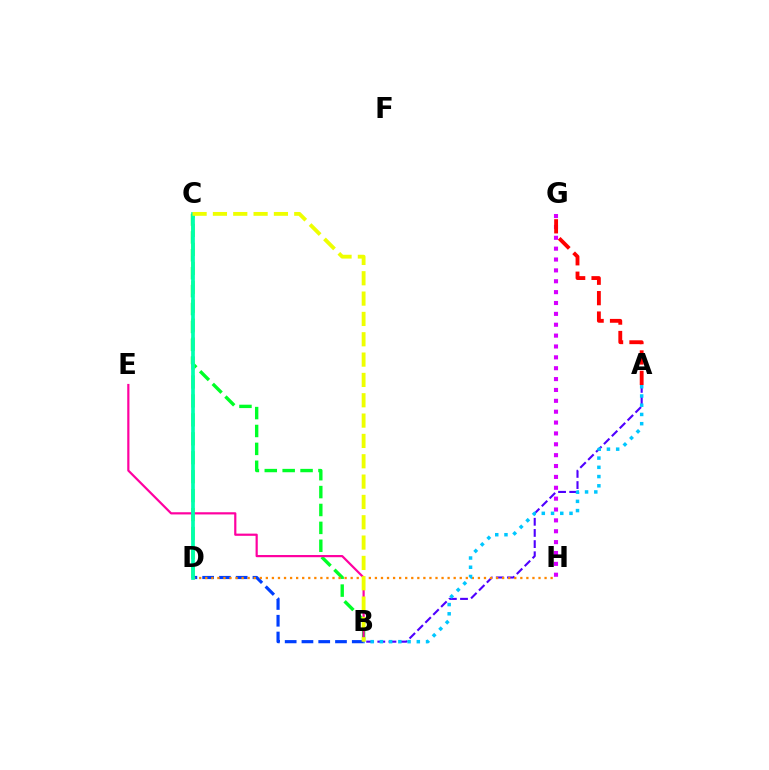{('A', 'B'): [{'color': '#4f00ff', 'line_style': 'dashed', 'thickness': 1.52}, {'color': '#00c7ff', 'line_style': 'dotted', 'thickness': 2.51}], ('B', 'C'): [{'color': '#00ff27', 'line_style': 'dashed', 'thickness': 2.43}, {'color': '#eeff00', 'line_style': 'dashed', 'thickness': 2.76}], ('C', 'D'): [{'color': '#66ff00', 'line_style': 'dashed', 'thickness': 2.57}, {'color': '#00ffaf', 'line_style': 'solid', 'thickness': 2.66}], ('B', 'E'): [{'color': '#ff00a0', 'line_style': 'solid', 'thickness': 1.58}], ('B', 'D'): [{'color': '#003fff', 'line_style': 'dashed', 'thickness': 2.28}], ('D', 'H'): [{'color': '#ff8800', 'line_style': 'dotted', 'thickness': 1.65}], ('G', 'H'): [{'color': '#d600ff', 'line_style': 'dotted', 'thickness': 2.95}], ('A', 'G'): [{'color': '#ff0000', 'line_style': 'dashed', 'thickness': 2.77}]}